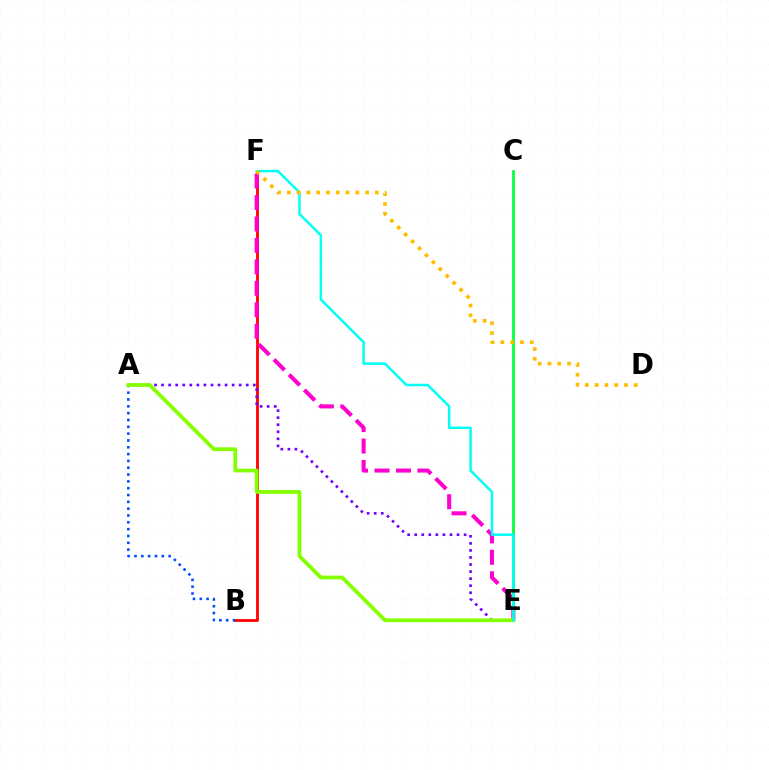{('B', 'F'): [{'color': '#ff0000', 'line_style': 'solid', 'thickness': 2.02}], ('A', 'E'): [{'color': '#7200ff', 'line_style': 'dotted', 'thickness': 1.92}, {'color': '#84ff00', 'line_style': 'solid', 'thickness': 2.7}], ('A', 'B'): [{'color': '#004bff', 'line_style': 'dotted', 'thickness': 1.85}], ('E', 'F'): [{'color': '#ff00cf', 'line_style': 'dashed', 'thickness': 2.91}, {'color': '#00fff6', 'line_style': 'solid', 'thickness': 1.78}], ('C', 'E'): [{'color': '#00ff39', 'line_style': 'solid', 'thickness': 1.95}], ('D', 'F'): [{'color': '#ffbd00', 'line_style': 'dotted', 'thickness': 2.66}]}